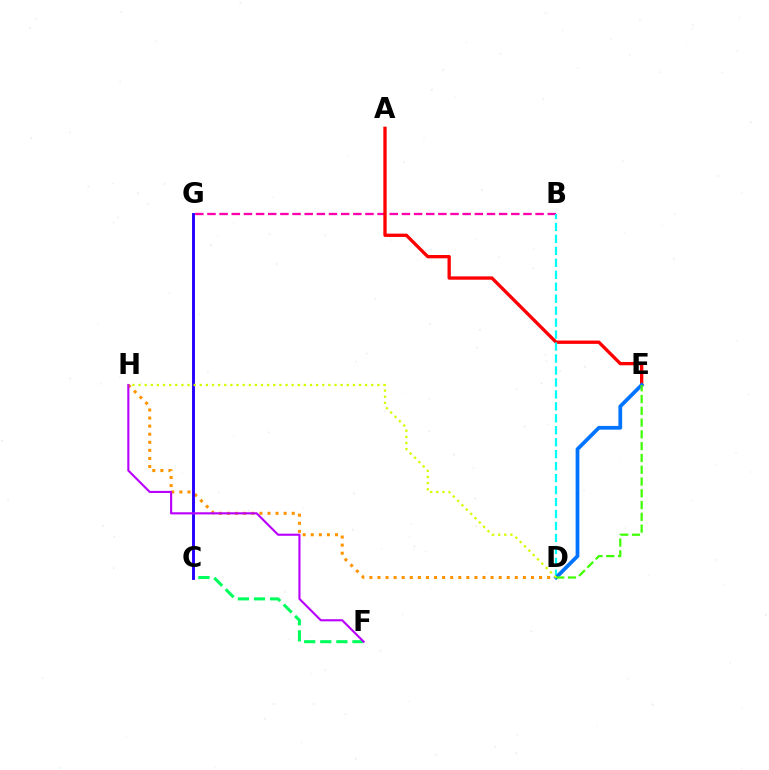{('B', 'G'): [{'color': '#ff00ac', 'line_style': 'dashed', 'thickness': 1.65}], ('C', 'F'): [{'color': '#00ff5c', 'line_style': 'dashed', 'thickness': 2.19}], ('A', 'E'): [{'color': '#ff0000', 'line_style': 'solid', 'thickness': 2.39}], ('D', 'H'): [{'color': '#ff9400', 'line_style': 'dotted', 'thickness': 2.2}, {'color': '#d1ff00', 'line_style': 'dotted', 'thickness': 1.66}], ('C', 'G'): [{'color': '#2500ff', 'line_style': 'solid', 'thickness': 2.09}], ('B', 'D'): [{'color': '#00fff6', 'line_style': 'dashed', 'thickness': 1.63}], ('D', 'E'): [{'color': '#0074ff', 'line_style': 'solid', 'thickness': 2.7}, {'color': '#3dff00', 'line_style': 'dashed', 'thickness': 1.6}], ('F', 'H'): [{'color': '#b900ff', 'line_style': 'solid', 'thickness': 1.53}]}